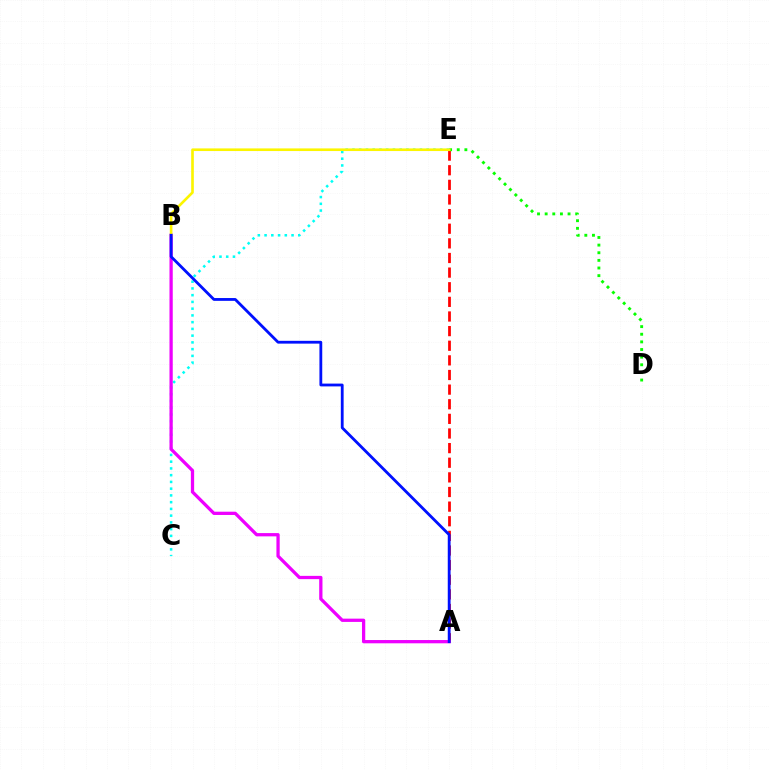{('A', 'E'): [{'color': '#ff0000', 'line_style': 'dashed', 'thickness': 1.99}], ('C', 'E'): [{'color': '#00fff6', 'line_style': 'dotted', 'thickness': 1.83}], ('D', 'E'): [{'color': '#08ff00', 'line_style': 'dotted', 'thickness': 2.07}], ('A', 'B'): [{'color': '#ee00ff', 'line_style': 'solid', 'thickness': 2.35}, {'color': '#0010ff', 'line_style': 'solid', 'thickness': 2.02}], ('B', 'E'): [{'color': '#fcf500', 'line_style': 'solid', 'thickness': 1.9}]}